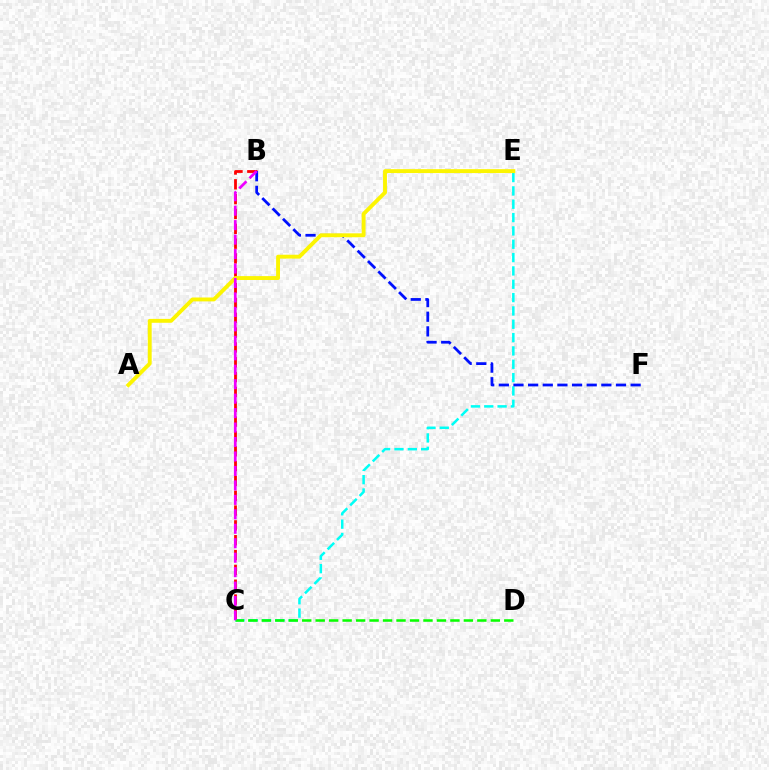{('C', 'E'): [{'color': '#00fff6', 'line_style': 'dashed', 'thickness': 1.81}], ('B', 'C'): [{'color': '#ff0000', 'line_style': 'dashed', 'thickness': 2.01}, {'color': '#ee00ff', 'line_style': 'dashed', 'thickness': 1.96}], ('C', 'D'): [{'color': '#08ff00', 'line_style': 'dashed', 'thickness': 1.83}], ('B', 'F'): [{'color': '#0010ff', 'line_style': 'dashed', 'thickness': 1.99}], ('A', 'E'): [{'color': '#fcf500', 'line_style': 'solid', 'thickness': 2.8}]}